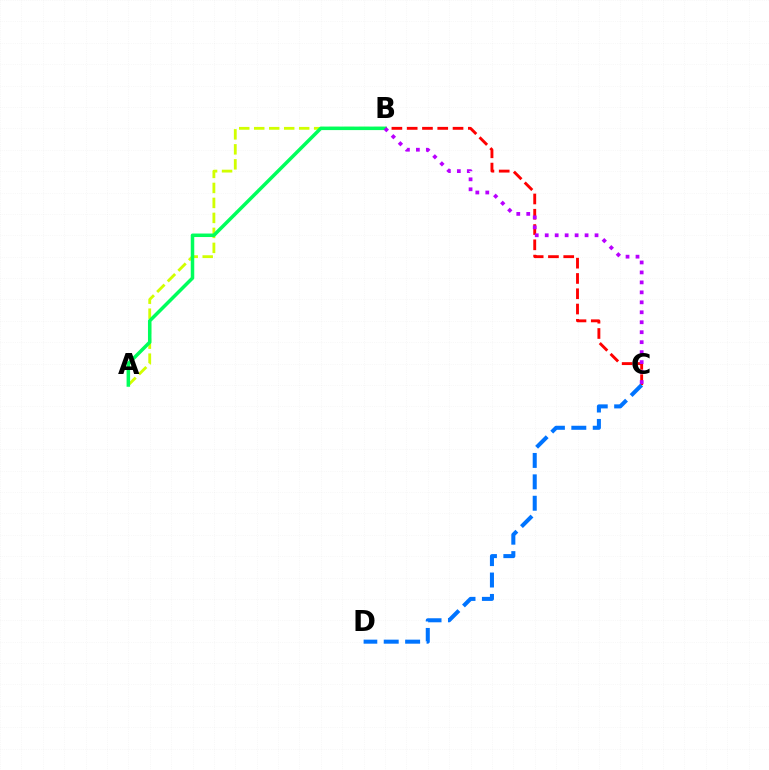{('B', 'C'): [{'color': '#ff0000', 'line_style': 'dashed', 'thickness': 2.08}, {'color': '#b900ff', 'line_style': 'dotted', 'thickness': 2.71}], ('A', 'B'): [{'color': '#d1ff00', 'line_style': 'dashed', 'thickness': 2.04}, {'color': '#00ff5c', 'line_style': 'solid', 'thickness': 2.52}], ('C', 'D'): [{'color': '#0074ff', 'line_style': 'dashed', 'thickness': 2.91}]}